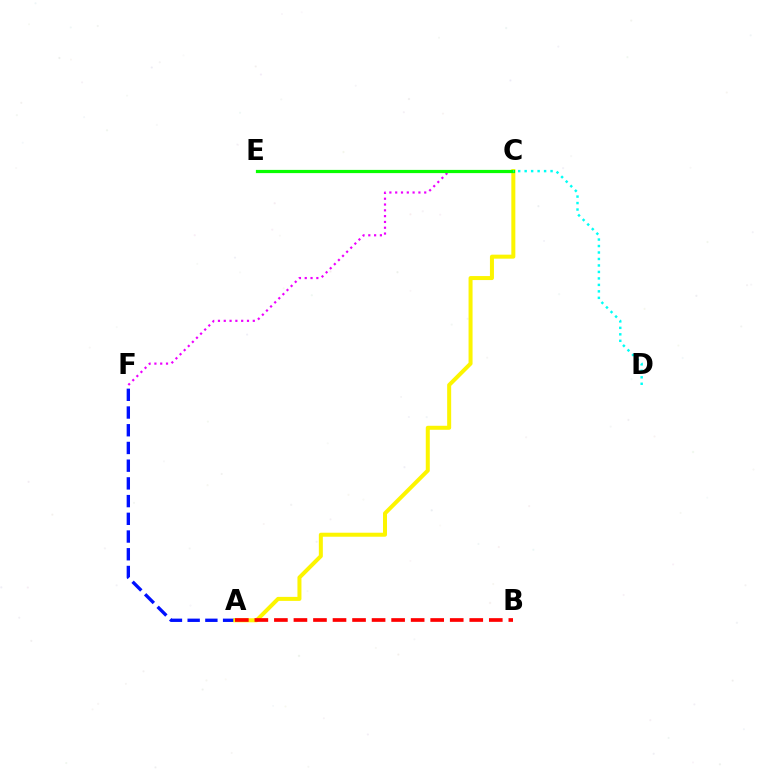{('A', 'F'): [{'color': '#0010ff', 'line_style': 'dashed', 'thickness': 2.41}], ('C', 'F'): [{'color': '#ee00ff', 'line_style': 'dotted', 'thickness': 1.58}], ('A', 'C'): [{'color': '#fcf500', 'line_style': 'solid', 'thickness': 2.88}], ('C', 'E'): [{'color': '#08ff00', 'line_style': 'solid', 'thickness': 2.31}], ('A', 'B'): [{'color': '#ff0000', 'line_style': 'dashed', 'thickness': 2.65}], ('C', 'D'): [{'color': '#00fff6', 'line_style': 'dotted', 'thickness': 1.76}]}